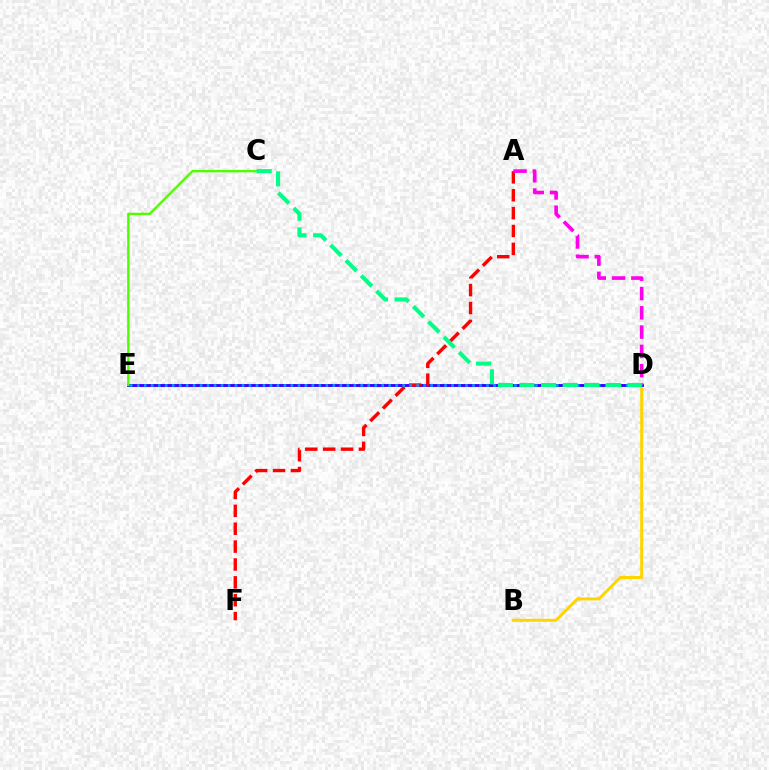{('B', 'D'): [{'color': '#ffd500', 'line_style': 'solid', 'thickness': 2.15}], ('D', 'E'): [{'color': '#3700ff', 'line_style': 'solid', 'thickness': 2.08}, {'color': '#009eff', 'line_style': 'dotted', 'thickness': 1.9}], ('A', 'F'): [{'color': '#ff0000', 'line_style': 'dashed', 'thickness': 2.43}], ('A', 'D'): [{'color': '#ff00ed', 'line_style': 'dashed', 'thickness': 2.62}], ('C', 'E'): [{'color': '#4fff00', 'line_style': 'solid', 'thickness': 1.71}], ('C', 'D'): [{'color': '#00ff86', 'line_style': 'dashed', 'thickness': 2.94}]}